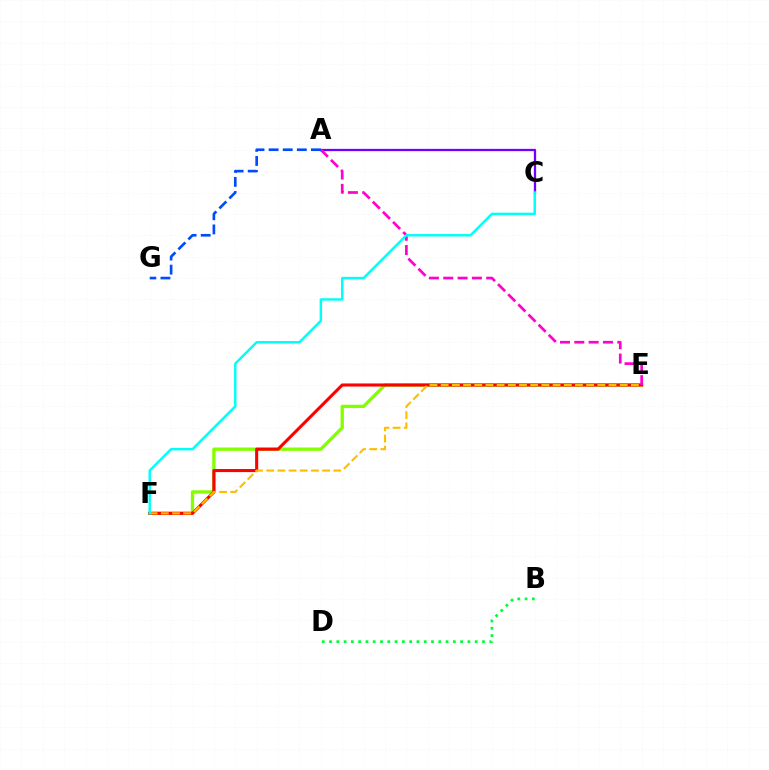{('E', 'F'): [{'color': '#84ff00', 'line_style': 'solid', 'thickness': 2.4}, {'color': '#ff0000', 'line_style': 'solid', 'thickness': 2.21}, {'color': '#ffbd00', 'line_style': 'dashed', 'thickness': 1.52}], ('A', 'C'): [{'color': '#7200ff', 'line_style': 'solid', 'thickness': 1.65}], ('A', 'E'): [{'color': '#ff00cf', 'line_style': 'dashed', 'thickness': 1.95}], ('A', 'G'): [{'color': '#004bff', 'line_style': 'dashed', 'thickness': 1.92}], ('C', 'F'): [{'color': '#00fff6', 'line_style': 'solid', 'thickness': 1.76}], ('B', 'D'): [{'color': '#00ff39', 'line_style': 'dotted', 'thickness': 1.98}]}